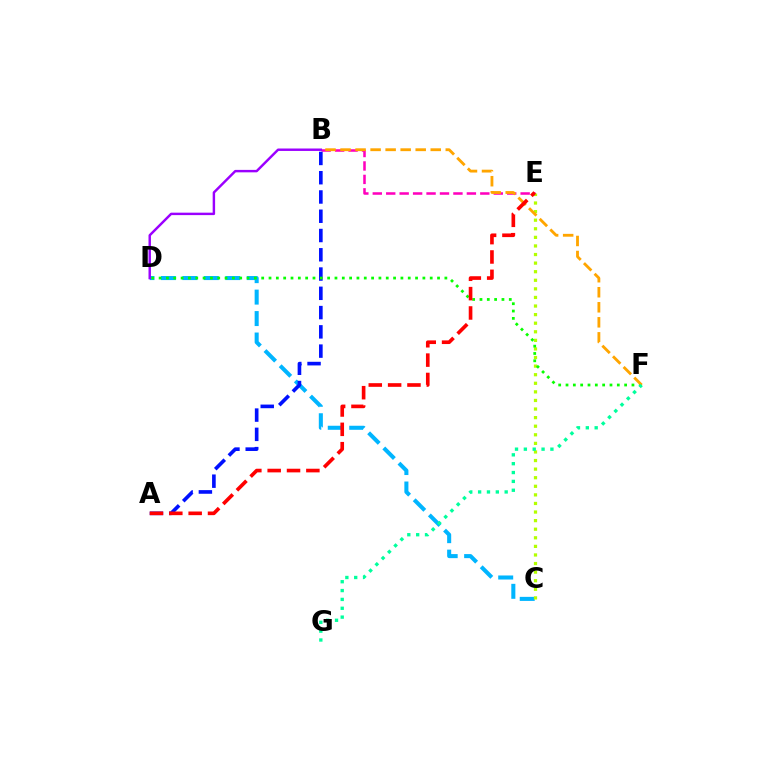{('C', 'D'): [{'color': '#00b5ff', 'line_style': 'dashed', 'thickness': 2.92}], ('B', 'E'): [{'color': '#ff00bd', 'line_style': 'dashed', 'thickness': 1.83}], ('B', 'D'): [{'color': '#9b00ff', 'line_style': 'solid', 'thickness': 1.76}], ('C', 'E'): [{'color': '#b3ff00', 'line_style': 'dotted', 'thickness': 2.33}], ('A', 'B'): [{'color': '#0010ff', 'line_style': 'dashed', 'thickness': 2.62}], ('D', 'F'): [{'color': '#08ff00', 'line_style': 'dotted', 'thickness': 1.99}], ('B', 'F'): [{'color': '#ffa500', 'line_style': 'dashed', 'thickness': 2.04}], ('F', 'G'): [{'color': '#00ff9d', 'line_style': 'dotted', 'thickness': 2.41}], ('A', 'E'): [{'color': '#ff0000', 'line_style': 'dashed', 'thickness': 2.63}]}